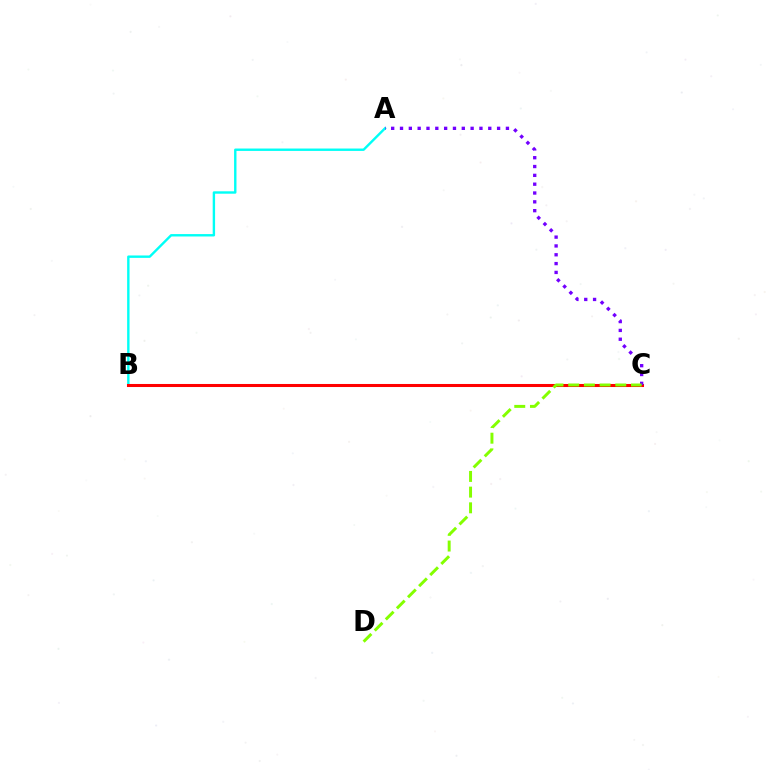{('A', 'B'): [{'color': '#00fff6', 'line_style': 'solid', 'thickness': 1.72}], ('B', 'C'): [{'color': '#ff0000', 'line_style': 'solid', 'thickness': 2.19}], ('A', 'C'): [{'color': '#7200ff', 'line_style': 'dotted', 'thickness': 2.4}], ('C', 'D'): [{'color': '#84ff00', 'line_style': 'dashed', 'thickness': 2.13}]}